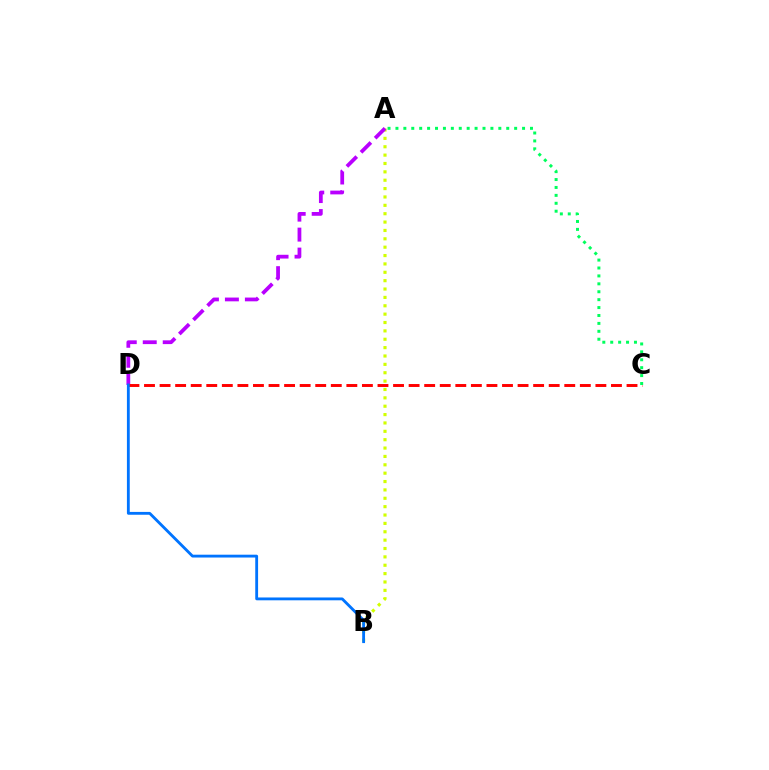{('A', 'B'): [{'color': '#d1ff00', 'line_style': 'dotted', 'thickness': 2.27}], ('A', 'D'): [{'color': '#b900ff', 'line_style': 'dashed', 'thickness': 2.71}], ('C', 'D'): [{'color': '#ff0000', 'line_style': 'dashed', 'thickness': 2.11}], ('B', 'D'): [{'color': '#0074ff', 'line_style': 'solid', 'thickness': 2.04}], ('A', 'C'): [{'color': '#00ff5c', 'line_style': 'dotted', 'thickness': 2.15}]}